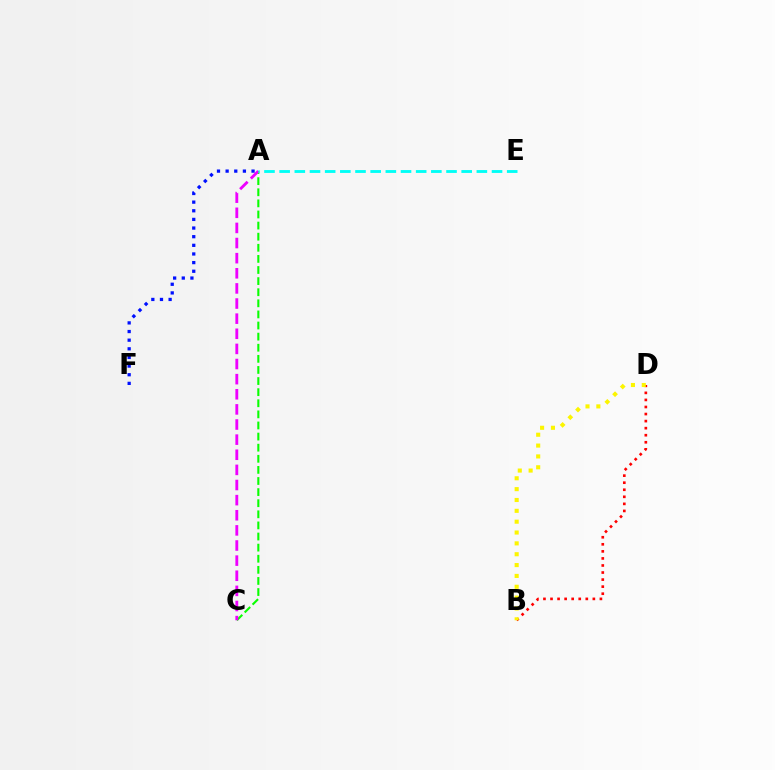{('A', 'C'): [{'color': '#08ff00', 'line_style': 'dashed', 'thickness': 1.51}, {'color': '#ee00ff', 'line_style': 'dashed', 'thickness': 2.05}], ('B', 'D'): [{'color': '#ff0000', 'line_style': 'dotted', 'thickness': 1.92}, {'color': '#fcf500', 'line_style': 'dotted', 'thickness': 2.95}], ('A', 'F'): [{'color': '#0010ff', 'line_style': 'dotted', 'thickness': 2.35}], ('A', 'E'): [{'color': '#00fff6', 'line_style': 'dashed', 'thickness': 2.06}]}